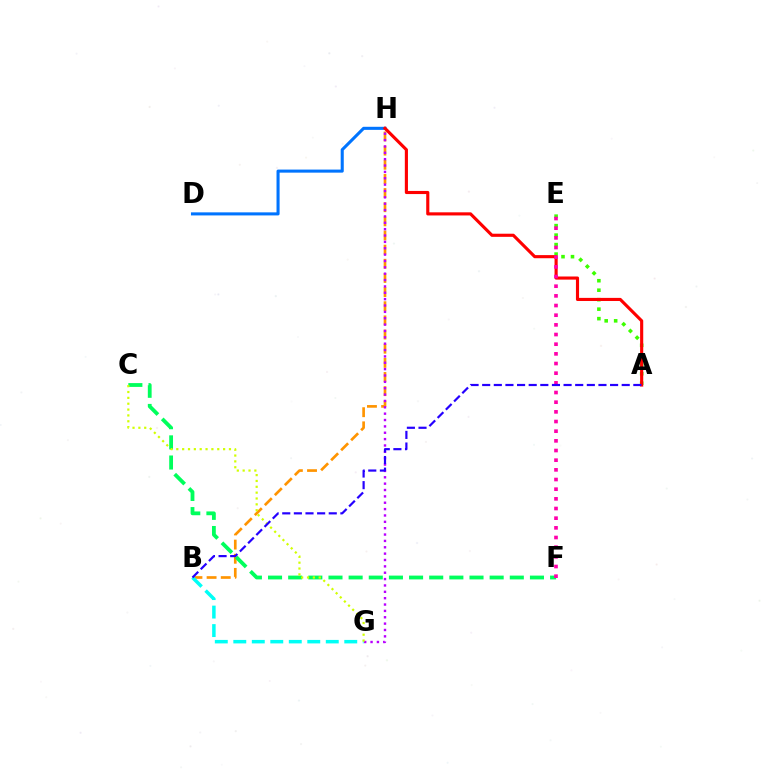{('B', 'H'): [{'color': '#ff9400', 'line_style': 'dashed', 'thickness': 1.92}], ('D', 'H'): [{'color': '#0074ff', 'line_style': 'solid', 'thickness': 2.21}], ('A', 'E'): [{'color': '#3dff00', 'line_style': 'dotted', 'thickness': 2.58}], ('G', 'H'): [{'color': '#b900ff', 'line_style': 'dotted', 'thickness': 1.73}], ('C', 'F'): [{'color': '#00ff5c', 'line_style': 'dashed', 'thickness': 2.74}], ('B', 'G'): [{'color': '#00fff6', 'line_style': 'dashed', 'thickness': 2.51}], ('A', 'H'): [{'color': '#ff0000', 'line_style': 'solid', 'thickness': 2.25}], ('C', 'G'): [{'color': '#d1ff00', 'line_style': 'dotted', 'thickness': 1.59}], ('E', 'F'): [{'color': '#ff00ac', 'line_style': 'dotted', 'thickness': 2.63}], ('A', 'B'): [{'color': '#2500ff', 'line_style': 'dashed', 'thickness': 1.58}]}